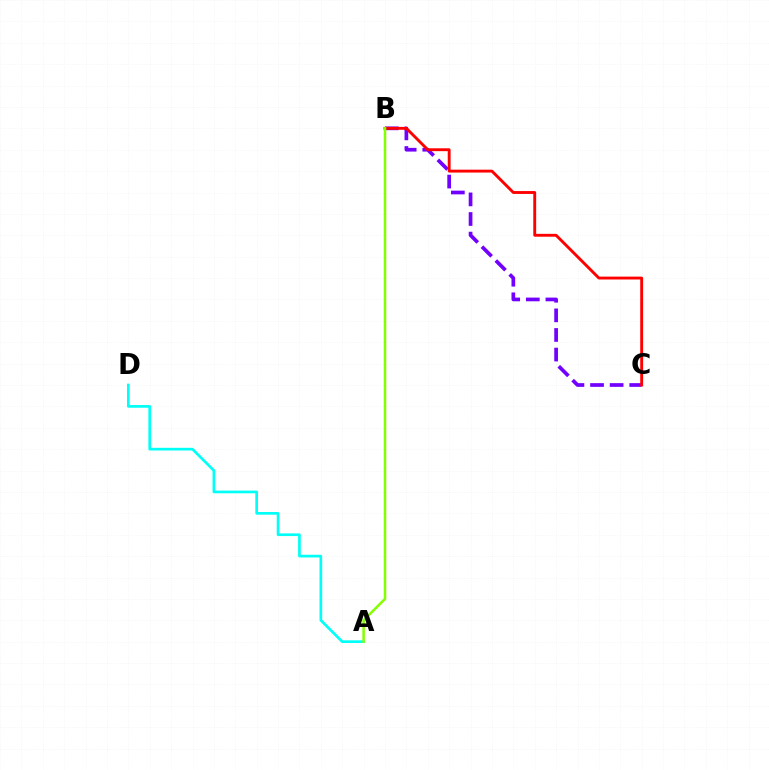{('A', 'D'): [{'color': '#00fff6', 'line_style': 'solid', 'thickness': 1.93}], ('B', 'C'): [{'color': '#7200ff', 'line_style': 'dashed', 'thickness': 2.66}, {'color': '#ff0000', 'line_style': 'solid', 'thickness': 2.07}], ('A', 'B'): [{'color': '#84ff00', 'line_style': 'solid', 'thickness': 1.82}]}